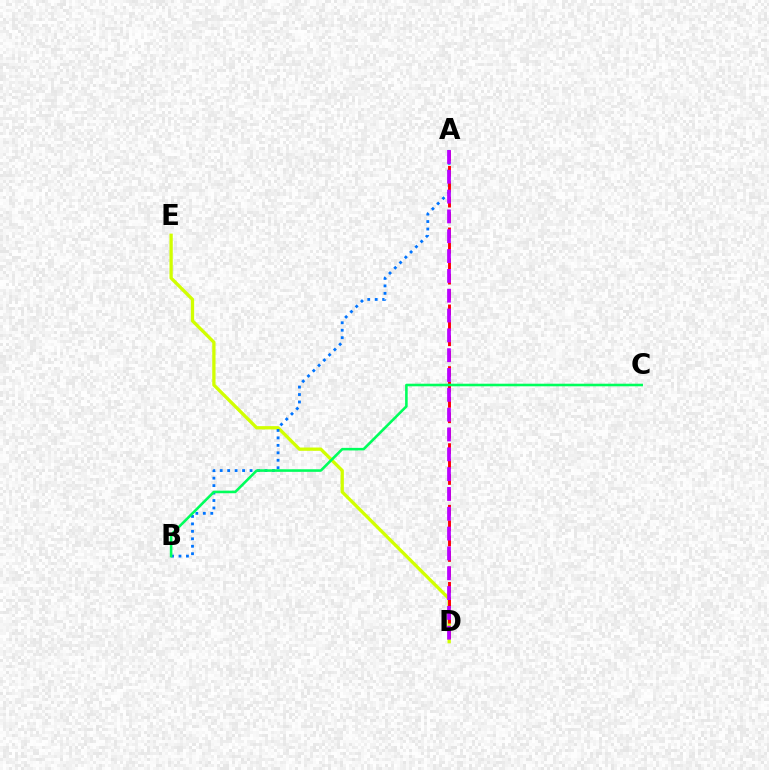{('D', 'E'): [{'color': '#d1ff00', 'line_style': 'solid', 'thickness': 2.37}], ('A', 'B'): [{'color': '#0074ff', 'line_style': 'dotted', 'thickness': 2.03}], ('A', 'D'): [{'color': '#ff0000', 'line_style': 'dashed', 'thickness': 2.09}, {'color': '#b900ff', 'line_style': 'dashed', 'thickness': 2.69}], ('B', 'C'): [{'color': '#00ff5c', 'line_style': 'solid', 'thickness': 1.86}]}